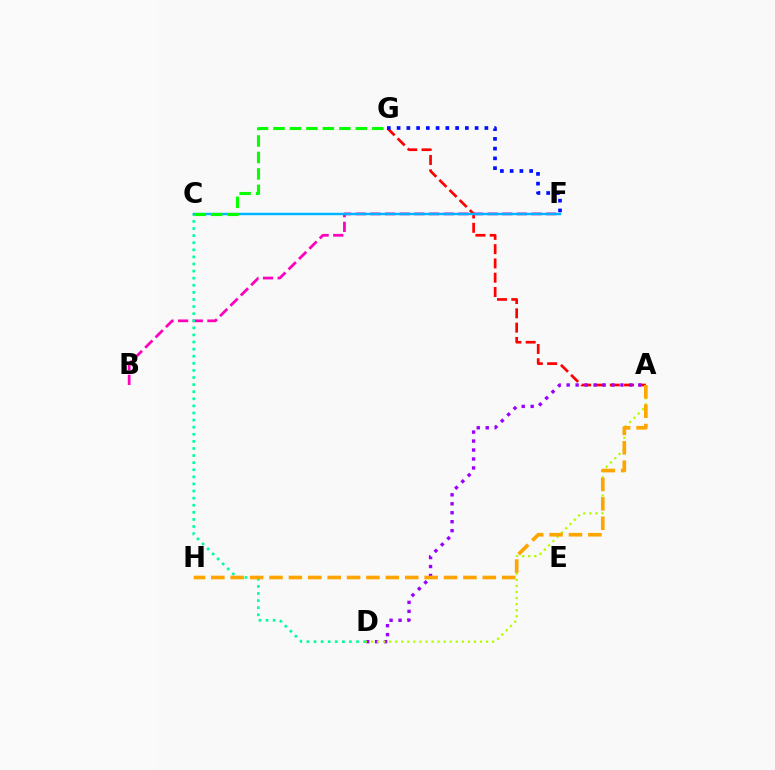{('B', 'F'): [{'color': '#ff00bd', 'line_style': 'dashed', 'thickness': 1.99}], ('A', 'G'): [{'color': '#ff0000', 'line_style': 'dashed', 'thickness': 1.94}], ('A', 'D'): [{'color': '#9b00ff', 'line_style': 'dotted', 'thickness': 2.43}, {'color': '#b3ff00', 'line_style': 'dotted', 'thickness': 1.65}], ('C', 'D'): [{'color': '#00ff9d', 'line_style': 'dotted', 'thickness': 1.93}], ('C', 'F'): [{'color': '#00b5ff', 'line_style': 'solid', 'thickness': 1.75}], ('F', 'G'): [{'color': '#0010ff', 'line_style': 'dotted', 'thickness': 2.65}], ('C', 'G'): [{'color': '#08ff00', 'line_style': 'dashed', 'thickness': 2.24}], ('A', 'H'): [{'color': '#ffa500', 'line_style': 'dashed', 'thickness': 2.63}]}